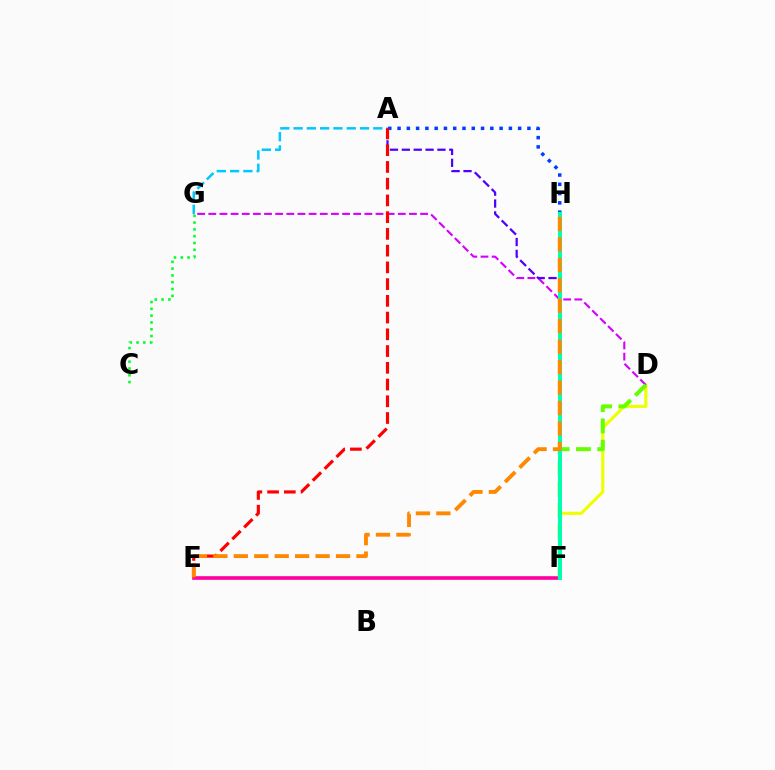{('A', 'G'): [{'color': '#00c7ff', 'line_style': 'dashed', 'thickness': 1.8}], ('D', 'F'): [{'color': '#eeff00', 'line_style': 'solid', 'thickness': 2.25}, {'color': '#66ff00', 'line_style': 'dashed', 'thickness': 2.9}], ('C', 'G'): [{'color': '#00ff27', 'line_style': 'dotted', 'thickness': 1.85}], ('D', 'G'): [{'color': '#d600ff', 'line_style': 'dashed', 'thickness': 1.51}], ('E', 'F'): [{'color': '#ff00a0', 'line_style': 'solid', 'thickness': 2.61}], ('A', 'F'): [{'color': '#4f00ff', 'line_style': 'dashed', 'thickness': 1.61}], ('A', 'H'): [{'color': '#003fff', 'line_style': 'dotted', 'thickness': 2.52}], ('A', 'E'): [{'color': '#ff0000', 'line_style': 'dashed', 'thickness': 2.27}], ('F', 'H'): [{'color': '#00ffaf', 'line_style': 'solid', 'thickness': 2.89}], ('E', 'H'): [{'color': '#ff8800', 'line_style': 'dashed', 'thickness': 2.78}]}